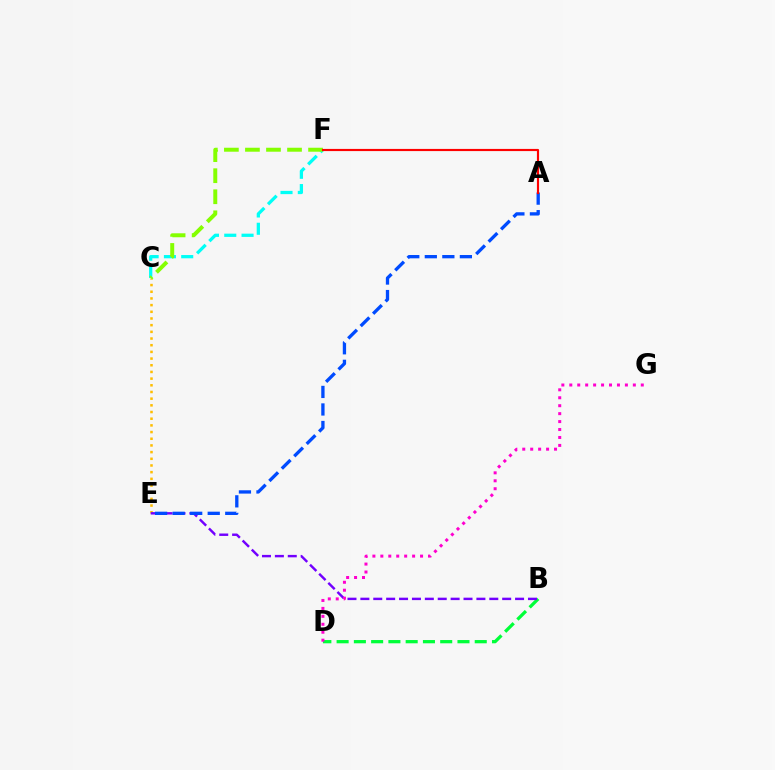{('C', 'E'): [{'color': '#ffbd00', 'line_style': 'dotted', 'thickness': 1.82}], ('B', 'D'): [{'color': '#00ff39', 'line_style': 'dashed', 'thickness': 2.35}], ('C', 'F'): [{'color': '#00fff6', 'line_style': 'dashed', 'thickness': 2.35}, {'color': '#84ff00', 'line_style': 'dashed', 'thickness': 2.86}], ('B', 'E'): [{'color': '#7200ff', 'line_style': 'dashed', 'thickness': 1.75}], ('A', 'E'): [{'color': '#004bff', 'line_style': 'dashed', 'thickness': 2.38}], ('D', 'G'): [{'color': '#ff00cf', 'line_style': 'dotted', 'thickness': 2.16}], ('A', 'F'): [{'color': '#ff0000', 'line_style': 'solid', 'thickness': 1.56}]}